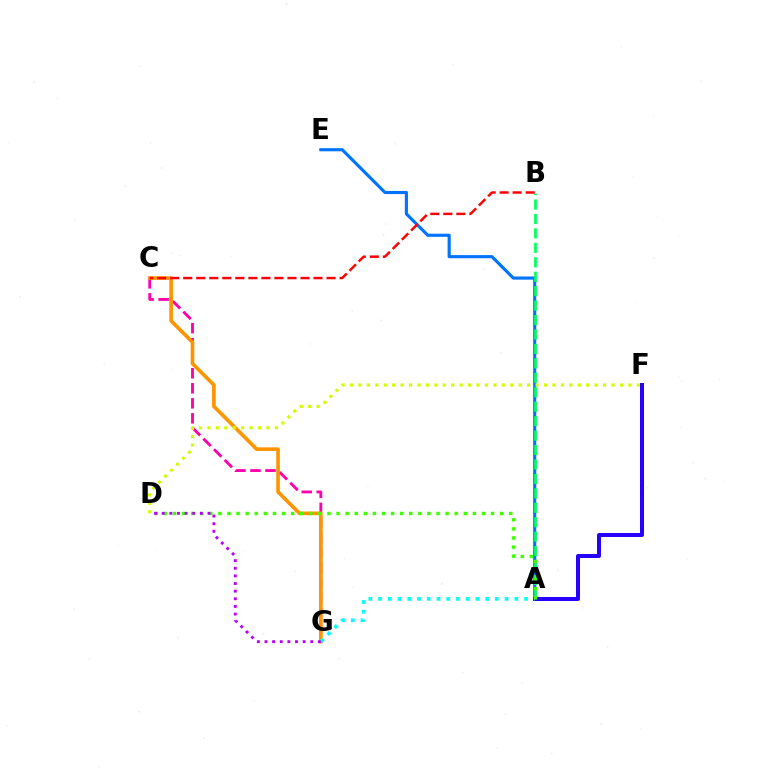{('C', 'G'): [{'color': '#ff00ac', 'line_style': 'dashed', 'thickness': 2.04}, {'color': '#ff9400', 'line_style': 'solid', 'thickness': 2.63}], ('A', 'E'): [{'color': '#0074ff', 'line_style': 'solid', 'thickness': 2.26}], ('A', 'B'): [{'color': '#00ff5c', 'line_style': 'dashed', 'thickness': 1.96}], ('A', 'F'): [{'color': '#2500ff', 'line_style': 'solid', 'thickness': 2.87}], ('A', 'G'): [{'color': '#00fff6', 'line_style': 'dotted', 'thickness': 2.64}], ('A', 'D'): [{'color': '#3dff00', 'line_style': 'dotted', 'thickness': 2.47}], ('B', 'C'): [{'color': '#ff0000', 'line_style': 'dashed', 'thickness': 1.77}], ('D', 'F'): [{'color': '#d1ff00', 'line_style': 'dotted', 'thickness': 2.29}], ('D', 'G'): [{'color': '#b900ff', 'line_style': 'dotted', 'thickness': 2.07}]}